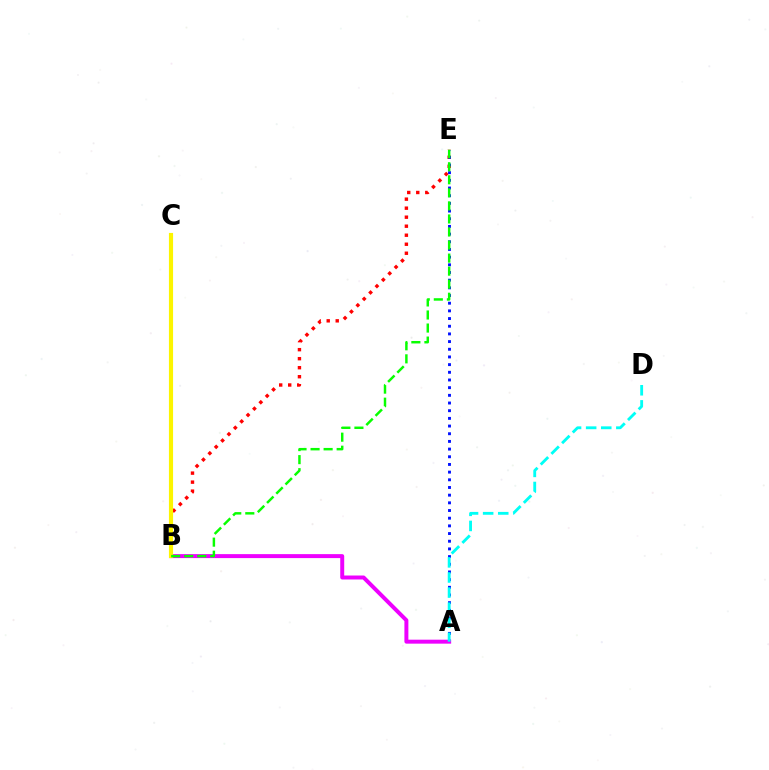{('B', 'E'): [{'color': '#ff0000', 'line_style': 'dotted', 'thickness': 2.45}, {'color': '#08ff00', 'line_style': 'dashed', 'thickness': 1.77}], ('A', 'E'): [{'color': '#0010ff', 'line_style': 'dotted', 'thickness': 2.09}], ('A', 'B'): [{'color': '#ee00ff', 'line_style': 'solid', 'thickness': 2.86}], ('A', 'D'): [{'color': '#00fff6', 'line_style': 'dashed', 'thickness': 2.05}], ('B', 'C'): [{'color': '#fcf500', 'line_style': 'solid', 'thickness': 2.98}]}